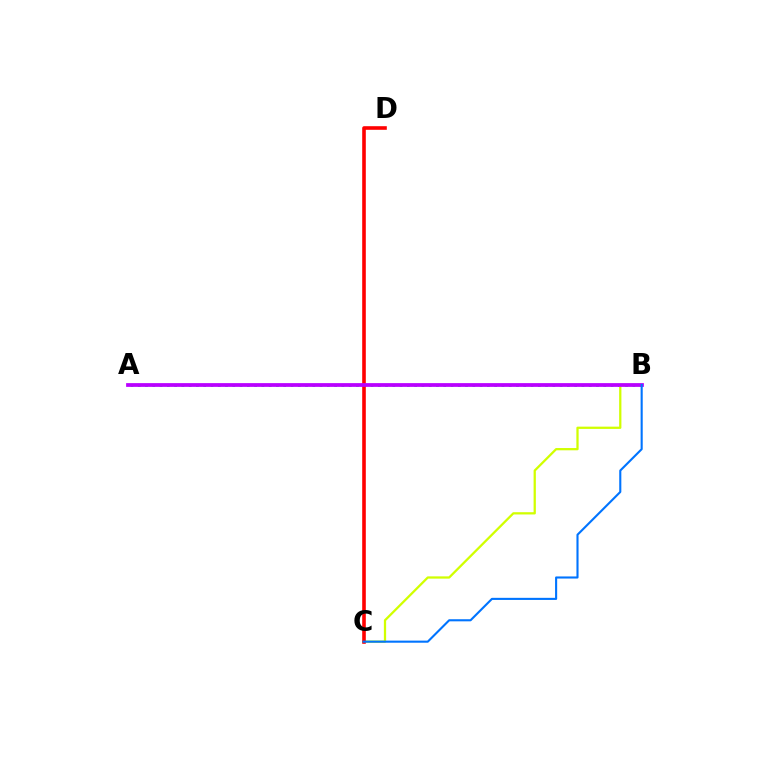{('A', 'B'): [{'color': '#00ff5c', 'line_style': 'dotted', 'thickness': 1.98}, {'color': '#b900ff', 'line_style': 'solid', 'thickness': 2.71}], ('B', 'C'): [{'color': '#d1ff00', 'line_style': 'solid', 'thickness': 1.63}, {'color': '#0074ff', 'line_style': 'solid', 'thickness': 1.52}], ('C', 'D'): [{'color': '#ff0000', 'line_style': 'solid', 'thickness': 2.6}]}